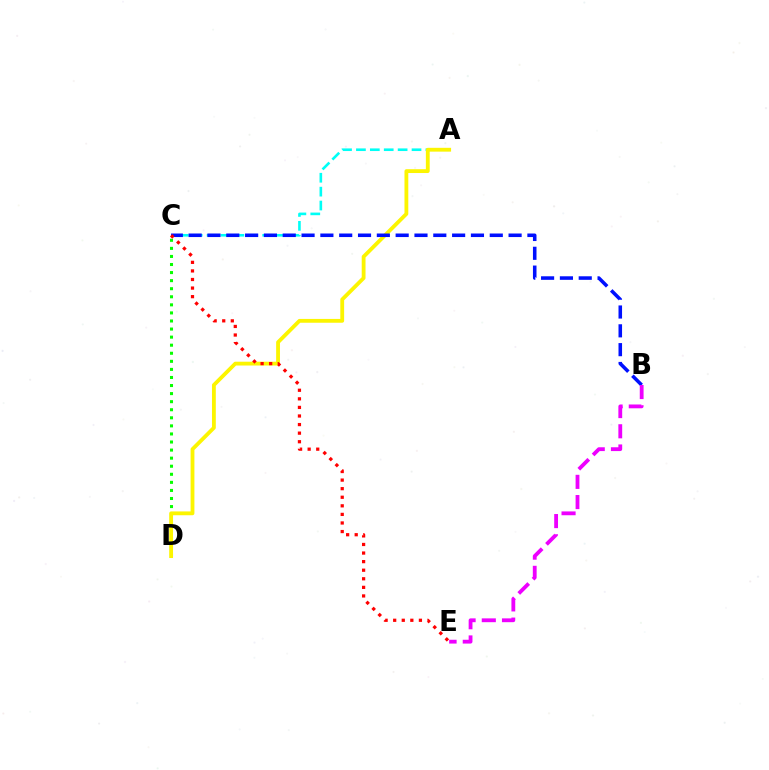{('C', 'D'): [{'color': '#08ff00', 'line_style': 'dotted', 'thickness': 2.19}], ('A', 'C'): [{'color': '#00fff6', 'line_style': 'dashed', 'thickness': 1.89}], ('A', 'D'): [{'color': '#fcf500', 'line_style': 'solid', 'thickness': 2.75}], ('B', 'C'): [{'color': '#0010ff', 'line_style': 'dashed', 'thickness': 2.56}], ('B', 'E'): [{'color': '#ee00ff', 'line_style': 'dashed', 'thickness': 2.74}], ('C', 'E'): [{'color': '#ff0000', 'line_style': 'dotted', 'thickness': 2.33}]}